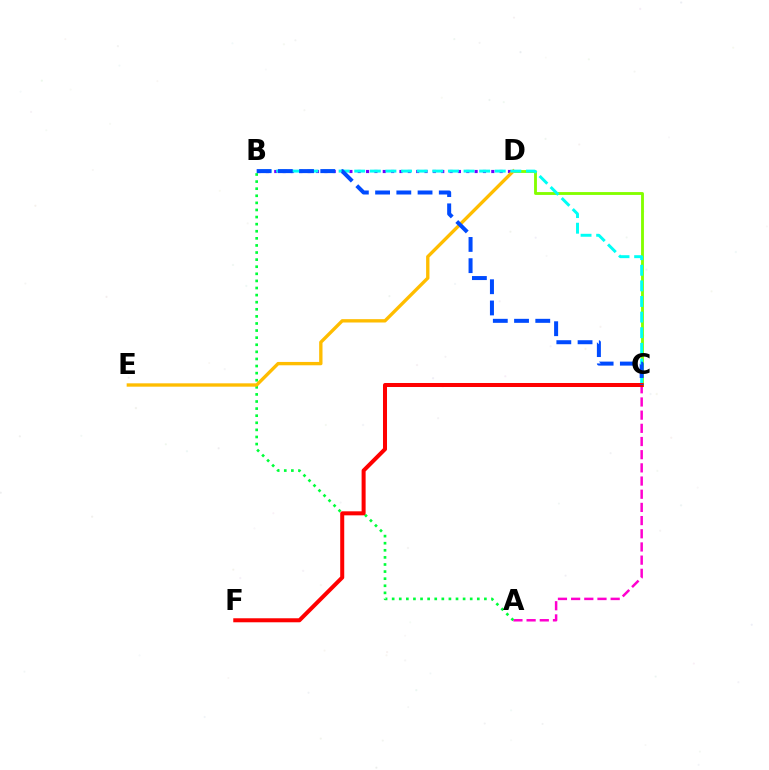{('A', 'C'): [{'color': '#ff00cf', 'line_style': 'dashed', 'thickness': 1.79}], ('B', 'D'): [{'color': '#7200ff', 'line_style': 'dotted', 'thickness': 2.27}], ('C', 'D'): [{'color': '#84ff00', 'line_style': 'solid', 'thickness': 2.07}], ('A', 'B'): [{'color': '#00ff39', 'line_style': 'dotted', 'thickness': 1.93}], ('D', 'E'): [{'color': '#ffbd00', 'line_style': 'solid', 'thickness': 2.41}], ('B', 'C'): [{'color': '#00fff6', 'line_style': 'dashed', 'thickness': 2.12}, {'color': '#004bff', 'line_style': 'dashed', 'thickness': 2.88}], ('C', 'F'): [{'color': '#ff0000', 'line_style': 'solid', 'thickness': 2.89}]}